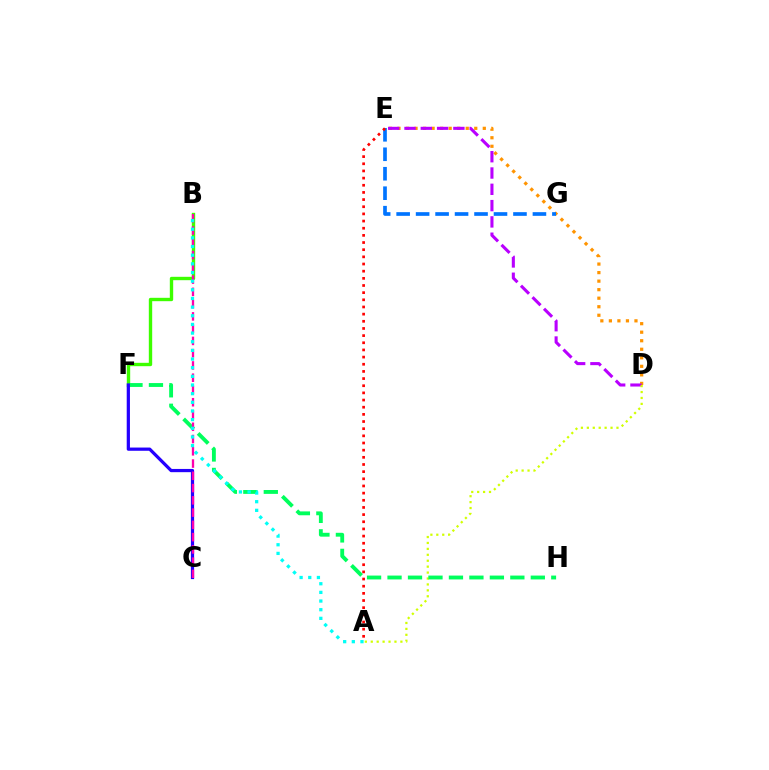{('D', 'E'): [{'color': '#ff9400', 'line_style': 'dotted', 'thickness': 2.32}, {'color': '#b900ff', 'line_style': 'dashed', 'thickness': 2.21}], ('A', 'D'): [{'color': '#d1ff00', 'line_style': 'dotted', 'thickness': 1.61}], ('E', 'G'): [{'color': '#0074ff', 'line_style': 'dashed', 'thickness': 2.64}], ('B', 'F'): [{'color': '#3dff00', 'line_style': 'solid', 'thickness': 2.43}], ('F', 'H'): [{'color': '#00ff5c', 'line_style': 'dashed', 'thickness': 2.78}], ('C', 'F'): [{'color': '#2500ff', 'line_style': 'solid', 'thickness': 2.33}], ('B', 'C'): [{'color': '#ff00ac', 'line_style': 'dashed', 'thickness': 1.67}], ('A', 'E'): [{'color': '#ff0000', 'line_style': 'dotted', 'thickness': 1.95}], ('A', 'B'): [{'color': '#00fff6', 'line_style': 'dotted', 'thickness': 2.35}]}